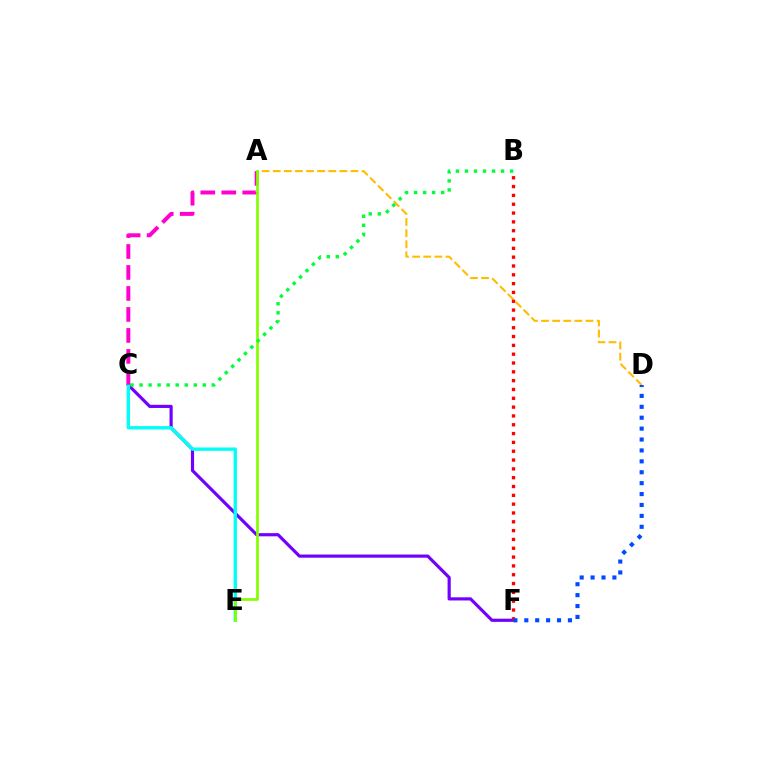{('C', 'F'): [{'color': '#7200ff', 'line_style': 'solid', 'thickness': 2.28}], ('C', 'E'): [{'color': '#00fff6', 'line_style': 'solid', 'thickness': 2.44}], ('A', 'D'): [{'color': '#ffbd00', 'line_style': 'dashed', 'thickness': 1.51}], ('A', 'C'): [{'color': '#ff00cf', 'line_style': 'dashed', 'thickness': 2.85}], ('A', 'E'): [{'color': '#84ff00', 'line_style': 'solid', 'thickness': 1.96}], ('B', 'F'): [{'color': '#ff0000', 'line_style': 'dotted', 'thickness': 2.4}], ('B', 'C'): [{'color': '#00ff39', 'line_style': 'dotted', 'thickness': 2.45}], ('D', 'F'): [{'color': '#004bff', 'line_style': 'dotted', 'thickness': 2.96}]}